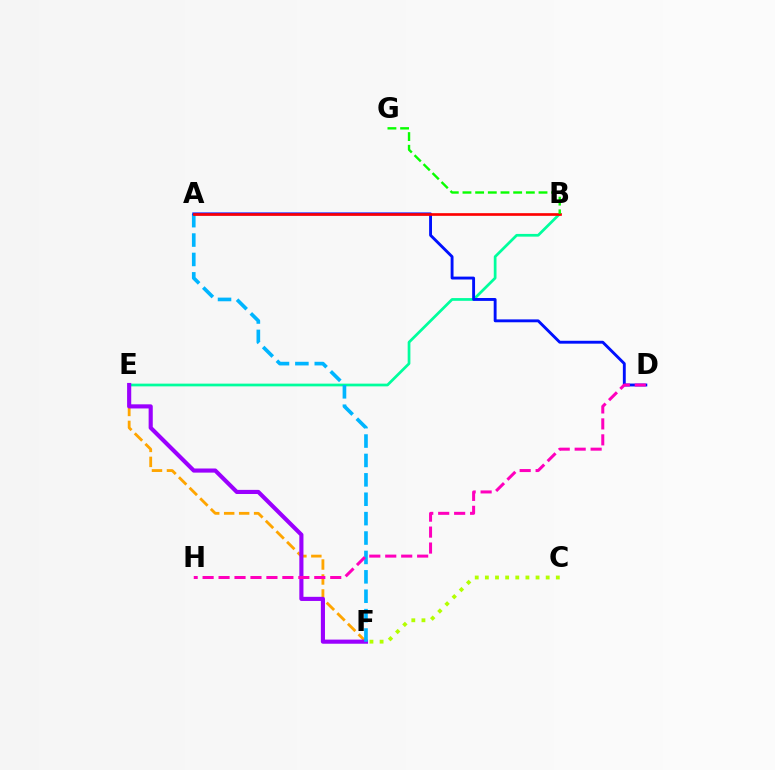{('B', 'E'): [{'color': '#00ff9d', 'line_style': 'solid', 'thickness': 1.96}], ('E', 'F'): [{'color': '#ffa500', 'line_style': 'dashed', 'thickness': 2.03}, {'color': '#9b00ff', 'line_style': 'solid', 'thickness': 2.97}], ('A', 'F'): [{'color': '#00b5ff', 'line_style': 'dashed', 'thickness': 2.64}], ('A', 'D'): [{'color': '#0010ff', 'line_style': 'solid', 'thickness': 2.07}], ('A', 'B'): [{'color': '#ff0000', 'line_style': 'solid', 'thickness': 1.92}], ('D', 'H'): [{'color': '#ff00bd', 'line_style': 'dashed', 'thickness': 2.17}], ('B', 'G'): [{'color': '#08ff00', 'line_style': 'dashed', 'thickness': 1.72}], ('C', 'F'): [{'color': '#b3ff00', 'line_style': 'dotted', 'thickness': 2.75}]}